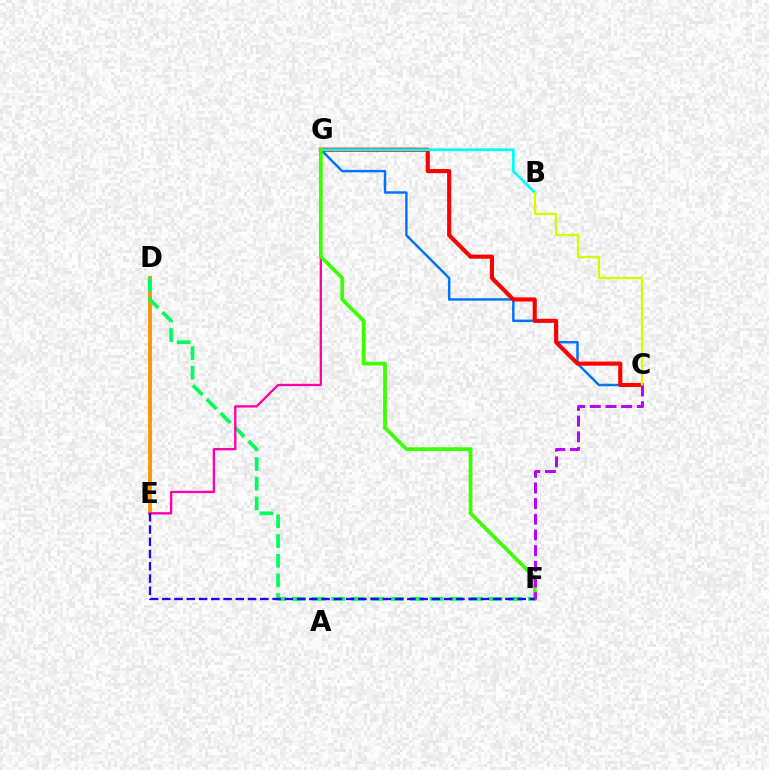{('C', 'G'): [{'color': '#0074ff', 'line_style': 'solid', 'thickness': 1.78}, {'color': '#ff0000', 'line_style': 'solid', 'thickness': 2.96}], ('D', 'E'): [{'color': '#ff9400', 'line_style': 'solid', 'thickness': 2.77}], ('B', 'G'): [{'color': '#00fff6', 'line_style': 'solid', 'thickness': 1.97}], ('B', 'C'): [{'color': '#d1ff00', 'line_style': 'solid', 'thickness': 1.64}], ('D', 'F'): [{'color': '#00ff5c', 'line_style': 'dashed', 'thickness': 2.67}], ('E', 'G'): [{'color': '#ff00ac', 'line_style': 'solid', 'thickness': 1.67}], ('F', 'G'): [{'color': '#3dff00', 'line_style': 'solid', 'thickness': 2.71}], ('E', 'F'): [{'color': '#2500ff', 'line_style': 'dashed', 'thickness': 1.66}], ('C', 'F'): [{'color': '#b900ff', 'line_style': 'dashed', 'thickness': 2.13}]}